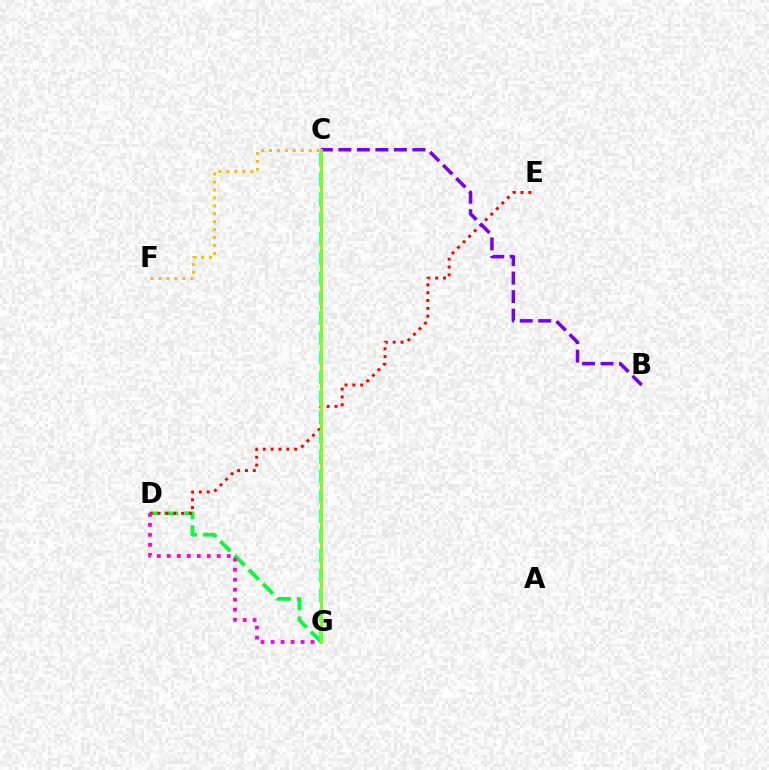{('D', 'G'): [{'color': '#00ff39', 'line_style': 'dashed', 'thickness': 2.73}, {'color': '#ff00cf', 'line_style': 'dotted', 'thickness': 2.71}], ('C', 'G'): [{'color': '#004bff', 'line_style': 'dotted', 'thickness': 1.93}, {'color': '#00fff6', 'line_style': 'dashed', 'thickness': 2.69}, {'color': '#84ff00', 'line_style': 'solid', 'thickness': 2.04}], ('D', 'E'): [{'color': '#ff0000', 'line_style': 'dotted', 'thickness': 2.13}], ('B', 'C'): [{'color': '#7200ff', 'line_style': 'dashed', 'thickness': 2.52}], ('C', 'F'): [{'color': '#ffbd00', 'line_style': 'dotted', 'thickness': 2.16}]}